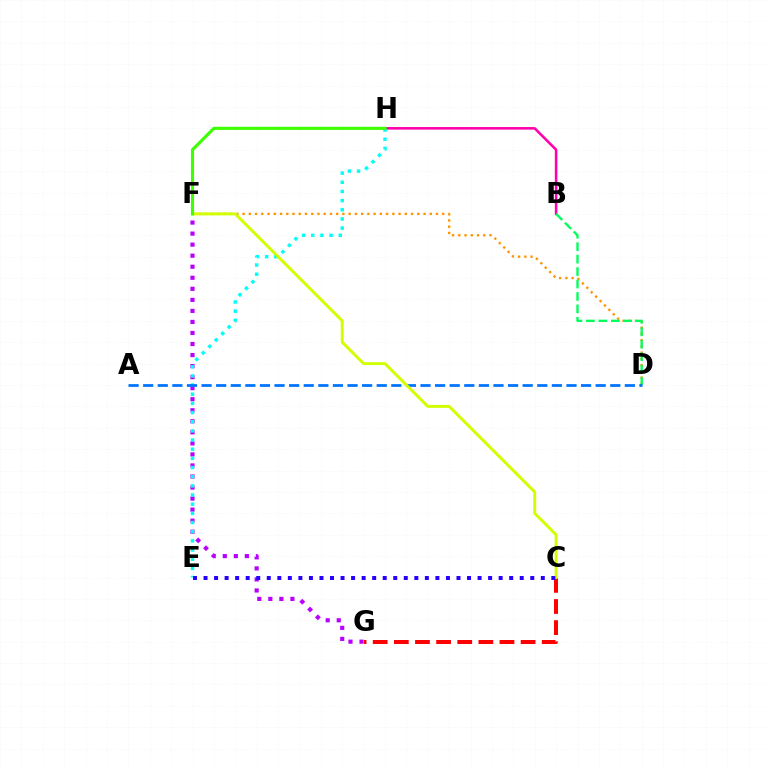{('B', 'H'): [{'color': '#ff00ac', 'line_style': 'solid', 'thickness': 1.85}], ('D', 'F'): [{'color': '#ff9400', 'line_style': 'dotted', 'thickness': 1.7}], ('F', 'G'): [{'color': '#b900ff', 'line_style': 'dotted', 'thickness': 3.0}], ('E', 'H'): [{'color': '#00fff6', 'line_style': 'dotted', 'thickness': 2.49}], ('B', 'D'): [{'color': '#00ff5c', 'line_style': 'dashed', 'thickness': 1.69}], ('C', 'G'): [{'color': '#ff0000', 'line_style': 'dashed', 'thickness': 2.87}], ('A', 'D'): [{'color': '#0074ff', 'line_style': 'dashed', 'thickness': 1.98}], ('C', 'F'): [{'color': '#d1ff00', 'line_style': 'solid', 'thickness': 2.12}], ('F', 'H'): [{'color': '#3dff00', 'line_style': 'solid', 'thickness': 2.24}], ('C', 'E'): [{'color': '#2500ff', 'line_style': 'dotted', 'thickness': 2.86}]}